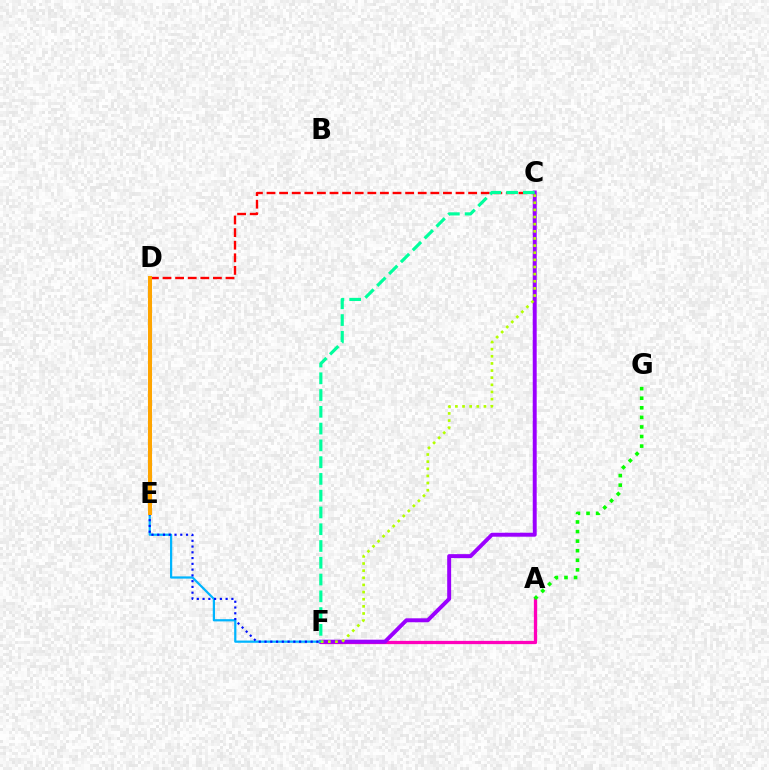{('A', 'F'): [{'color': '#ff00bd', 'line_style': 'solid', 'thickness': 2.35}], ('C', 'D'): [{'color': '#ff0000', 'line_style': 'dashed', 'thickness': 1.71}], ('C', 'F'): [{'color': '#9b00ff', 'line_style': 'solid', 'thickness': 2.84}, {'color': '#b3ff00', 'line_style': 'dotted', 'thickness': 1.94}, {'color': '#00ff9d', 'line_style': 'dashed', 'thickness': 2.28}], ('D', 'F'): [{'color': '#00b5ff', 'line_style': 'solid', 'thickness': 1.6}], ('A', 'G'): [{'color': '#08ff00', 'line_style': 'dotted', 'thickness': 2.6}], ('E', 'F'): [{'color': '#0010ff', 'line_style': 'dotted', 'thickness': 1.57}], ('D', 'E'): [{'color': '#ffa500', 'line_style': 'solid', 'thickness': 2.91}]}